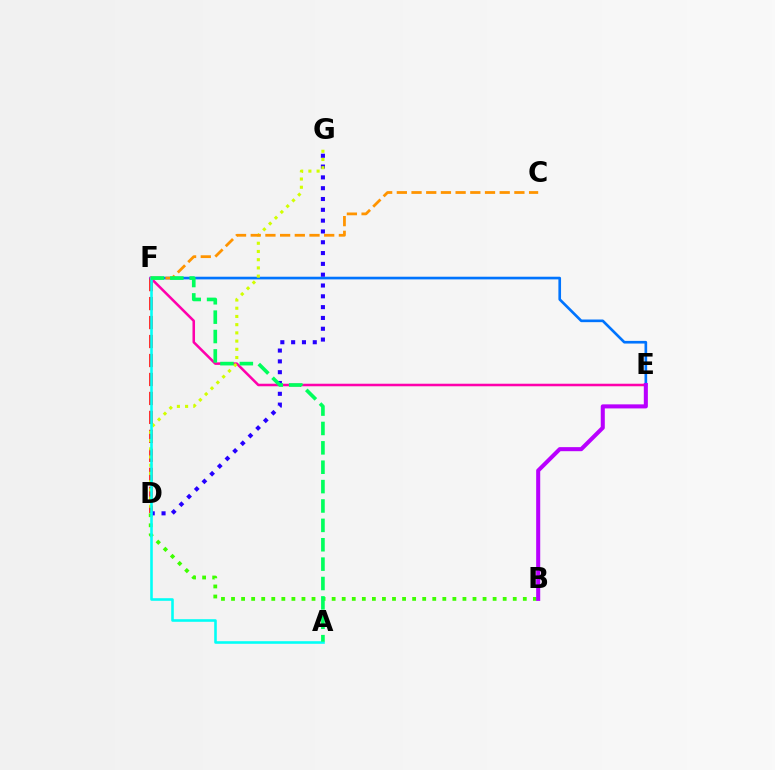{('D', 'F'): [{'color': '#ff0000', 'line_style': 'dashed', 'thickness': 2.58}], ('B', 'D'): [{'color': '#3dff00', 'line_style': 'dotted', 'thickness': 2.73}], ('E', 'F'): [{'color': '#0074ff', 'line_style': 'solid', 'thickness': 1.91}, {'color': '#ff00ac', 'line_style': 'solid', 'thickness': 1.83}], ('D', 'G'): [{'color': '#2500ff', 'line_style': 'dotted', 'thickness': 2.94}, {'color': '#d1ff00', 'line_style': 'dotted', 'thickness': 2.23}], ('C', 'F'): [{'color': '#ff9400', 'line_style': 'dashed', 'thickness': 2.0}], ('A', 'F'): [{'color': '#00fff6', 'line_style': 'solid', 'thickness': 1.86}, {'color': '#00ff5c', 'line_style': 'dashed', 'thickness': 2.63}], ('B', 'E'): [{'color': '#b900ff', 'line_style': 'solid', 'thickness': 2.92}]}